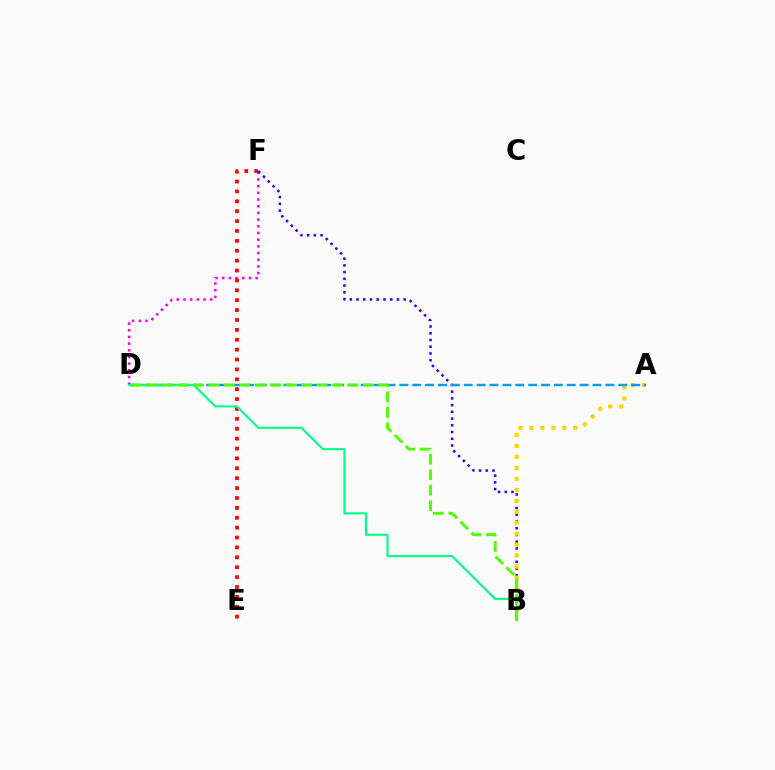{('D', 'F'): [{'color': '#ff00ed', 'line_style': 'dotted', 'thickness': 1.82}], ('B', 'F'): [{'color': '#3700ff', 'line_style': 'dotted', 'thickness': 1.83}], ('A', 'B'): [{'color': '#ffd500', 'line_style': 'dotted', 'thickness': 2.98}], ('A', 'D'): [{'color': '#009eff', 'line_style': 'dashed', 'thickness': 1.75}], ('E', 'F'): [{'color': '#ff0000', 'line_style': 'dotted', 'thickness': 2.69}], ('B', 'D'): [{'color': '#00ff86', 'line_style': 'solid', 'thickness': 1.52}, {'color': '#4fff00', 'line_style': 'dashed', 'thickness': 2.1}]}